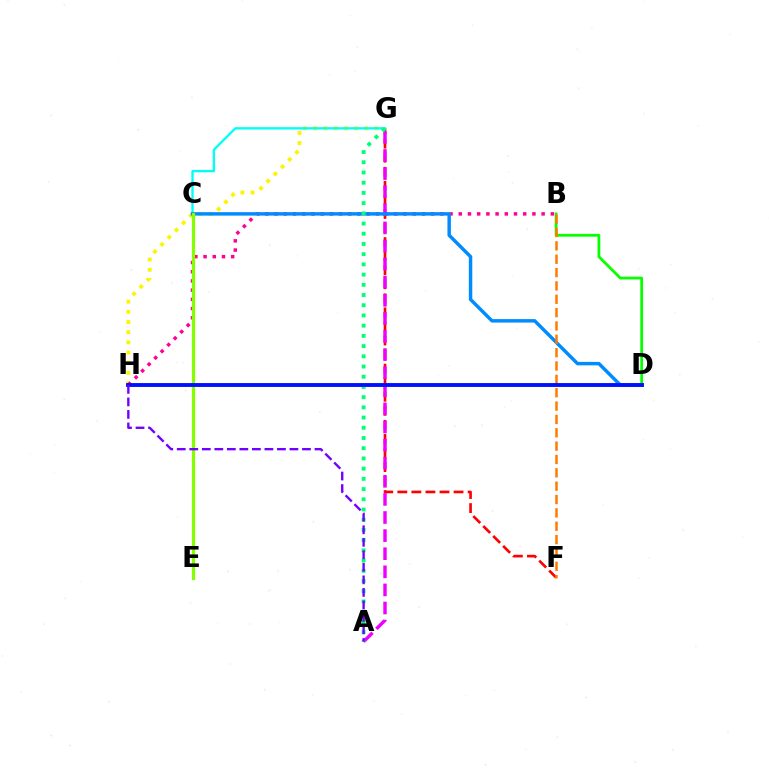{('F', 'G'): [{'color': '#ff0000', 'line_style': 'dashed', 'thickness': 1.91}], ('G', 'H'): [{'color': '#fcf500', 'line_style': 'dotted', 'thickness': 2.77}], ('C', 'G'): [{'color': '#00fff6', 'line_style': 'solid', 'thickness': 1.68}], ('B', 'H'): [{'color': '#ff0094', 'line_style': 'dotted', 'thickness': 2.5}], ('B', 'D'): [{'color': '#08ff00', 'line_style': 'solid', 'thickness': 2.0}], ('A', 'G'): [{'color': '#ee00ff', 'line_style': 'dashed', 'thickness': 2.46}, {'color': '#00ff74', 'line_style': 'dotted', 'thickness': 2.77}], ('C', 'D'): [{'color': '#008cff', 'line_style': 'solid', 'thickness': 2.49}], ('C', 'E'): [{'color': '#84ff00', 'line_style': 'solid', 'thickness': 2.3}], ('B', 'F'): [{'color': '#ff7c00', 'line_style': 'dashed', 'thickness': 1.81}], ('D', 'H'): [{'color': '#0010ff', 'line_style': 'solid', 'thickness': 2.78}], ('A', 'H'): [{'color': '#7200ff', 'line_style': 'dashed', 'thickness': 1.7}]}